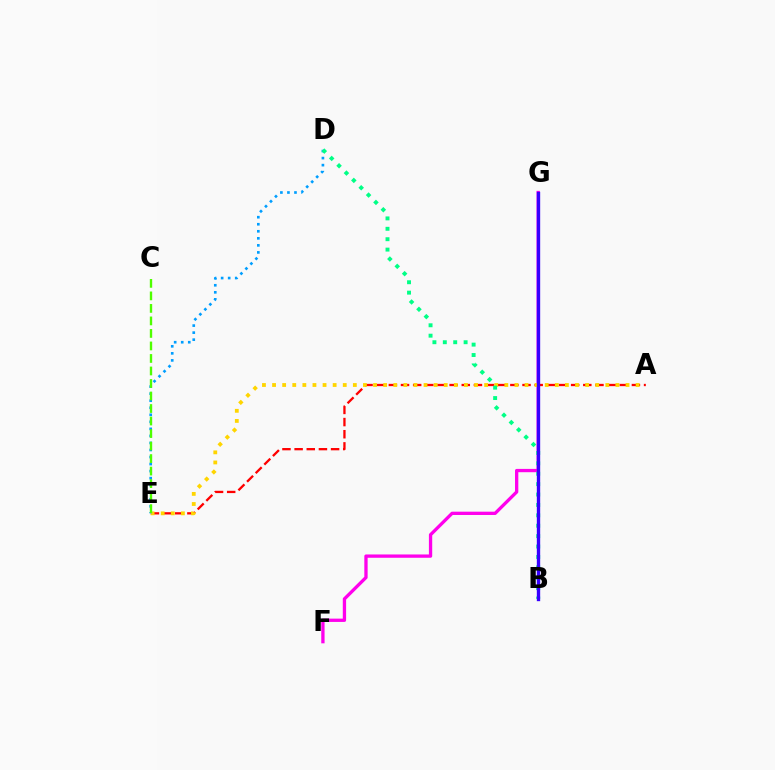{('A', 'E'): [{'color': '#ff0000', 'line_style': 'dashed', 'thickness': 1.65}, {'color': '#ffd500', 'line_style': 'dotted', 'thickness': 2.74}], ('F', 'G'): [{'color': '#ff00ed', 'line_style': 'solid', 'thickness': 2.38}], ('D', 'E'): [{'color': '#009eff', 'line_style': 'dotted', 'thickness': 1.91}], ('B', 'D'): [{'color': '#00ff86', 'line_style': 'dotted', 'thickness': 2.83}], ('B', 'G'): [{'color': '#3700ff', 'line_style': 'solid', 'thickness': 2.41}], ('C', 'E'): [{'color': '#4fff00', 'line_style': 'dashed', 'thickness': 1.7}]}